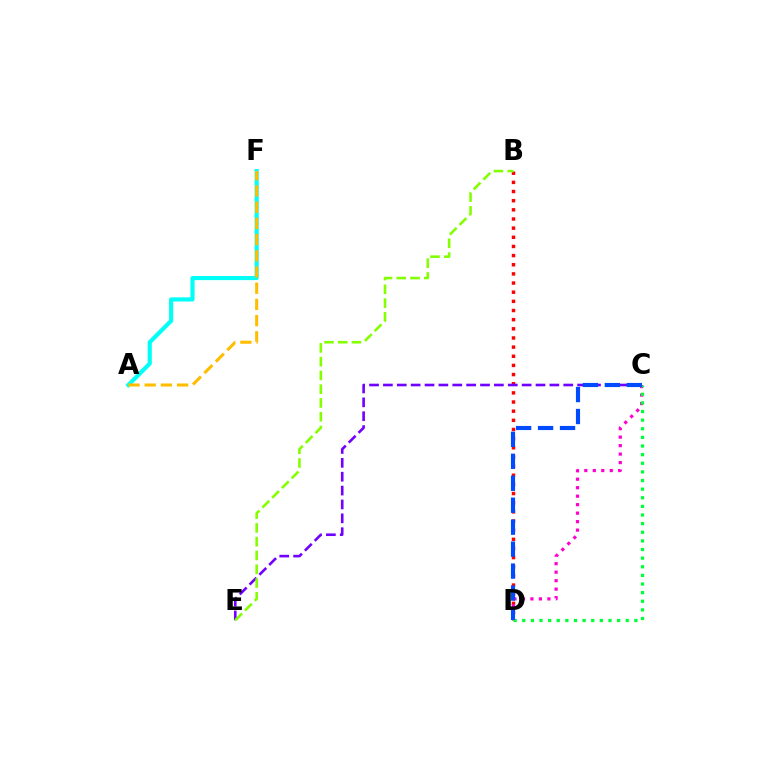{('B', 'D'): [{'color': '#ff0000', 'line_style': 'dotted', 'thickness': 2.49}], ('C', 'D'): [{'color': '#ff00cf', 'line_style': 'dotted', 'thickness': 2.31}, {'color': '#00ff39', 'line_style': 'dotted', 'thickness': 2.34}, {'color': '#004bff', 'line_style': 'dashed', 'thickness': 2.98}], ('A', 'F'): [{'color': '#00fff6', 'line_style': 'solid', 'thickness': 2.98}, {'color': '#ffbd00', 'line_style': 'dashed', 'thickness': 2.2}], ('C', 'E'): [{'color': '#7200ff', 'line_style': 'dashed', 'thickness': 1.88}], ('B', 'E'): [{'color': '#84ff00', 'line_style': 'dashed', 'thickness': 1.87}]}